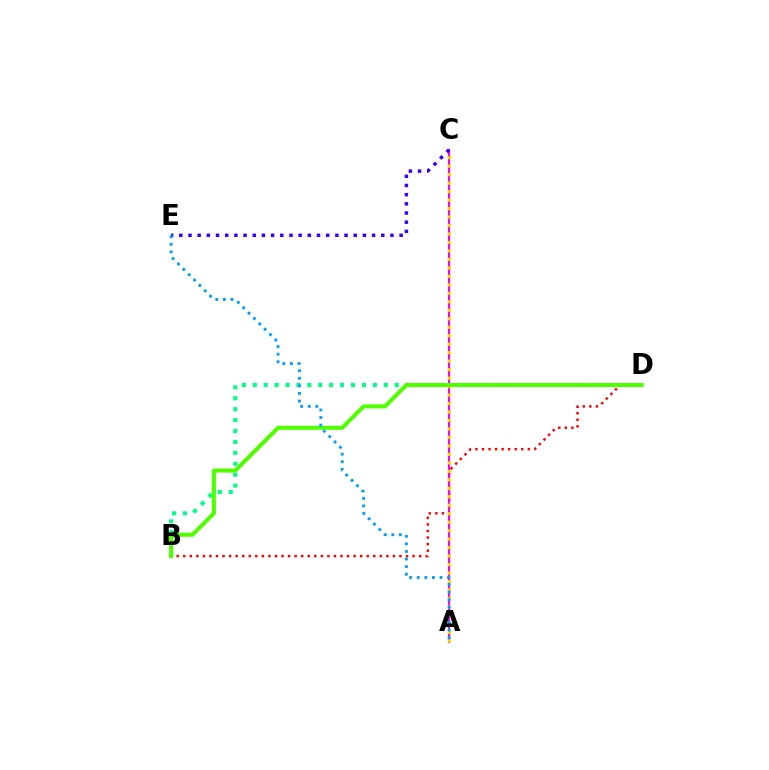{('B', 'D'): [{'color': '#ff0000', 'line_style': 'dotted', 'thickness': 1.78}, {'color': '#00ff86', 'line_style': 'dotted', 'thickness': 2.97}, {'color': '#4fff00', 'line_style': 'solid', 'thickness': 2.91}], ('A', 'C'): [{'color': '#ff00ed', 'line_style': 'solid', 'thickness': 1.54}, {'color': '#ffd500', 'line_style': 'dotted', 'thickness': 2.3}], ('C', 'E'): [{'color': '#3700ff', 'line_style': 'dotted', 'thickness': 2.49}], ('A', 'E'): [{'color': '#009eff', 'line_style': 'dotted', 'thickness': 2.06}]}